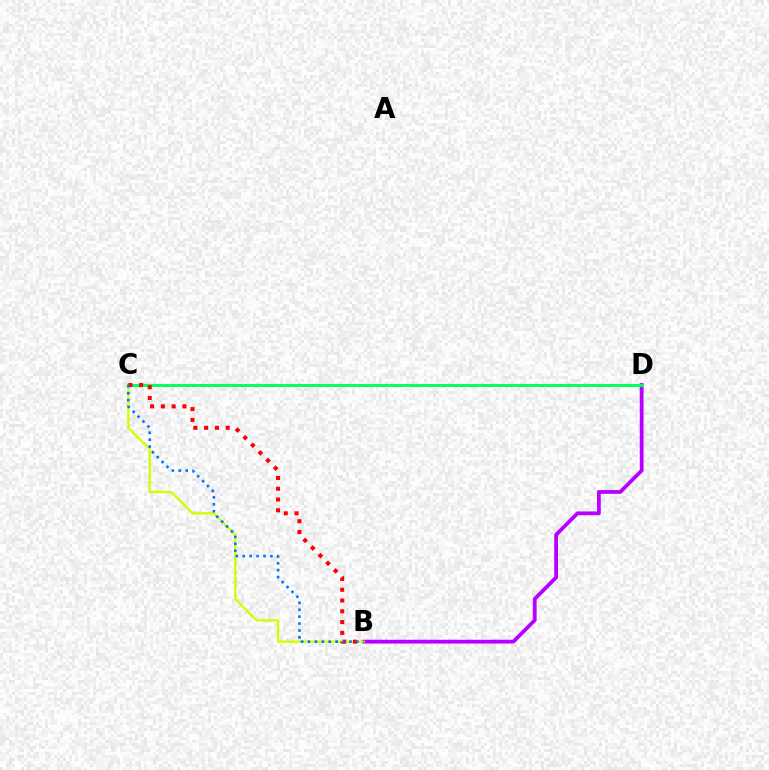{('B', 'D'): [{'color': '#b900ff', 'line_style': 'solid', 'thickness': 2.73}], ('B', 'C'): [{'color': '#d1ff00', 'line_style': 'solid', 'thickness': 1.66}, {'color': '#ff0000', 'line_style': 'dotted', 'thickness': 2.93}, {'color': '#0074ff', 'line_style': 'dotted', 'thickness': 1.88}], ('C', 'D'): [{'color': '#00ff5c', 'line_style': 'solid', 'thickness': 2.08}]}